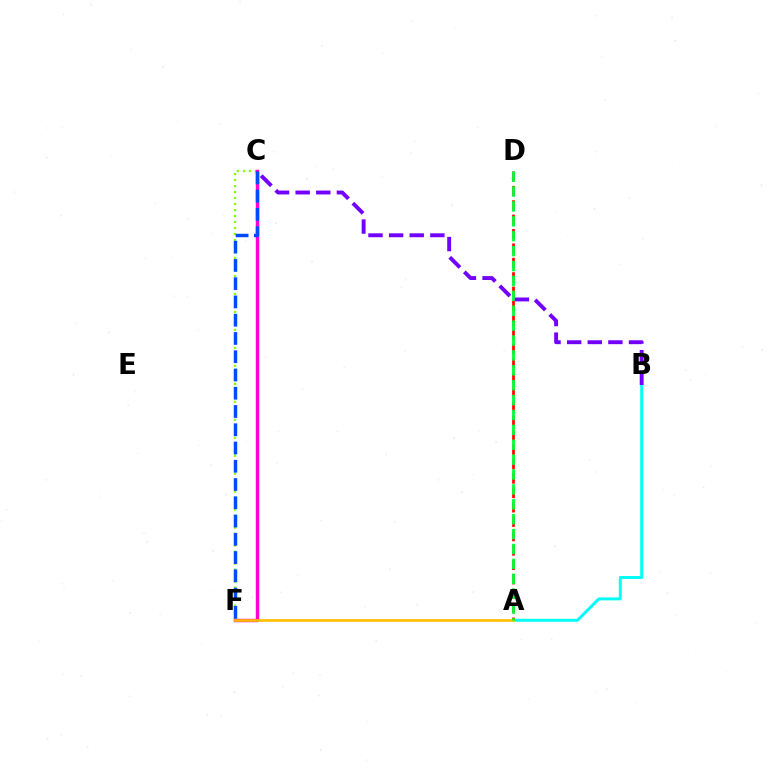{('C', 'F'): [{'color': '#84ff00', 'line_style': 'dotted', 'thickness': 1.63}, {'color': '#ff00cf', 'line_style': 'solid', 'thickness': 2.47}, {'color': '#004bff', 'line_style': 'dashed', 'thickness': 2.48}], ('A', 'B'): [{'color': '#00fff6', 'line_style': 'solid', 'thickness': 2.11}], ('A', 'D'): [{'color': '#ff0000', 'line_style': 'dashed', 'thickness': 1.95}, {'color': '#00ff39', 'line_style': 'dashed', 'thickness': 2.02}], ('A', 'F'): [{'color': '#ffbd00', 'line_style': 'solid', 'thickness': 1.89}], ('B', 'C'): [{'color': '#7200ff', 'line_style': 'dashed', 'thickness': 2.8}]}